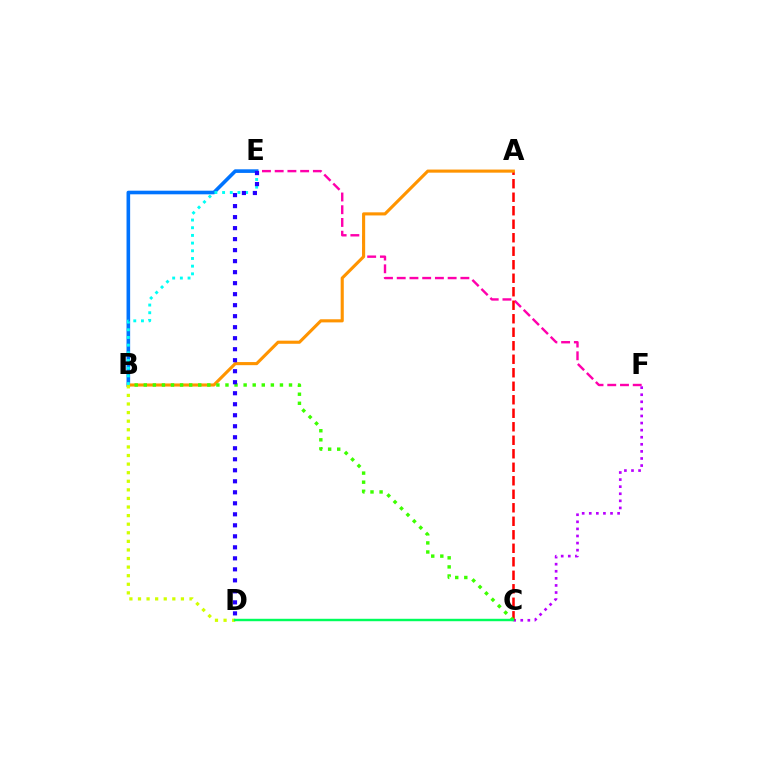{('E', 'F'): [{'color': '#ff00ac', 'line_style': 'dashed', 'thickness': 1.73}], ('C', 'F'): [{'color': '#b900ff', 'line_style': 'dotted', 'thickness': 1.92}], ('B', 'E'): [{'color': '#0074ff', 'line_style': 'solid', 'thickness': 2.6}, {'color': '#00fff6', 'line_style': 'dotted', 'thickness': 2.09}], ('A', 'C'): [{'color': '#ff0000', 'line_style': 'dashed', 'thickness': 1.83}], ('A', 'B'): [{'color': '#ff9400', 'line_style': 'solid', 'thickness': 2.24}], ('B', 'C'): [{'color': '#3dff00', 'line_style': 'dotted', 'thickness': 2.47}], ('B', 'D'): [{'color': '#d1ff00', 'line_style': 'dotted', 'thickness': 2.33}], ('D', 'E'): [{'color': '#2500ff', 'line_style': 'dotted', 'thickness': 2.99}], ('C', 'D'): [{'color': '#00ff5c', 'line_style': 'solid', 'thickness': 1.75}]}